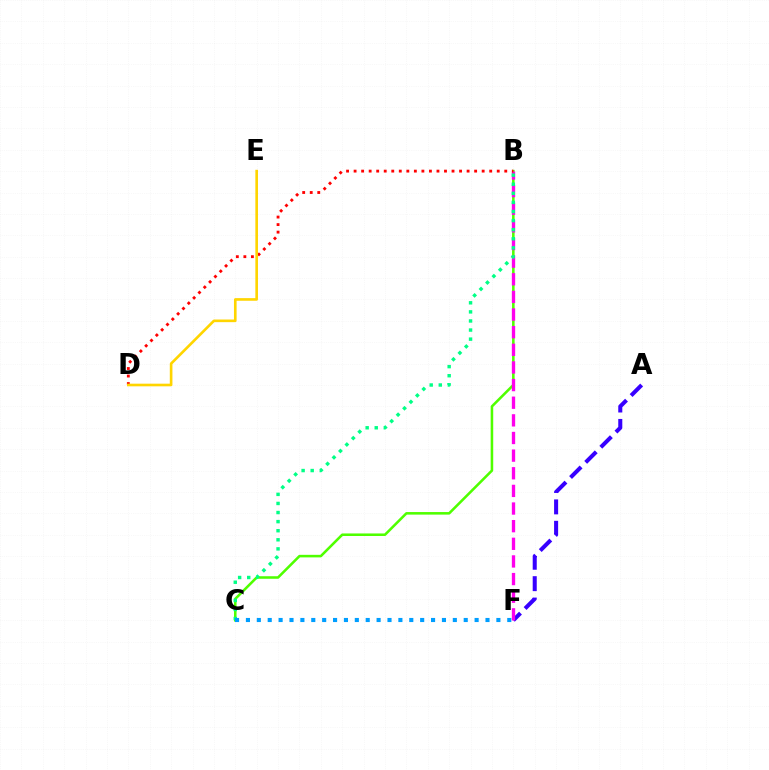{('A', 'F'): [{'color': '#3700ff', 'line_style': 'dashed', 'thickness': 2.91}], ('B', 'C'): [{'color': '#4fff00', 'line_style': 'solid', 'thickness': 1.84}, {'color': '#00ff86', 'line_style': 'dotted', 'thickness': 2.47}], ('B', 'F'): [{'color': '#ff00ed', 'line_style': 'dashed', 'thickness': 2.4}], ('B', 'D'): [{'color': '#ff0000', 'line_style': 'dotted', 'thickness': 2.05}], ('C', 'F'): [{'color': '#009eff', 'line_style': 'dotted', 'thickness': 2.96}], ('D', 'E'): [{'color': '#ffd500', 'line_style': 'solid', 'thickness': 1.9}]}